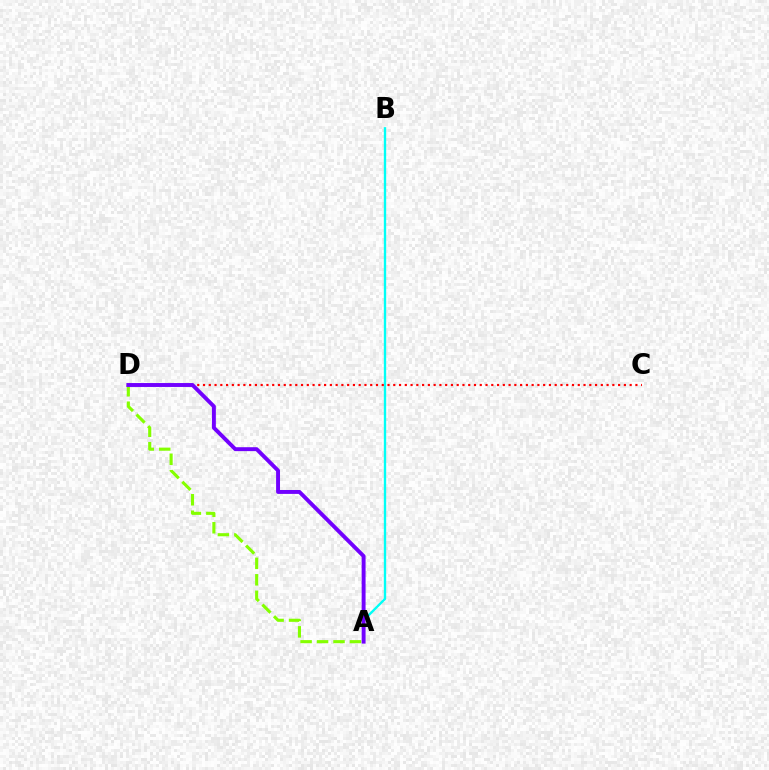{('A', 'B'): [{'color': '#00fff6', 'line_style': 'solid', 'thickness': 1.69}], ('C', 'D'): [{'color': '#ff0000', 'line_style': 'dotted', 'thickness': 1.57}], ('A', 'D'): [{'color': '#84ff00', 'line_style': 'dashed', 'thickness': 2.24}, {'color': '#7200ff', 'line_style': 'solid', 'thickness': 2.82}]}